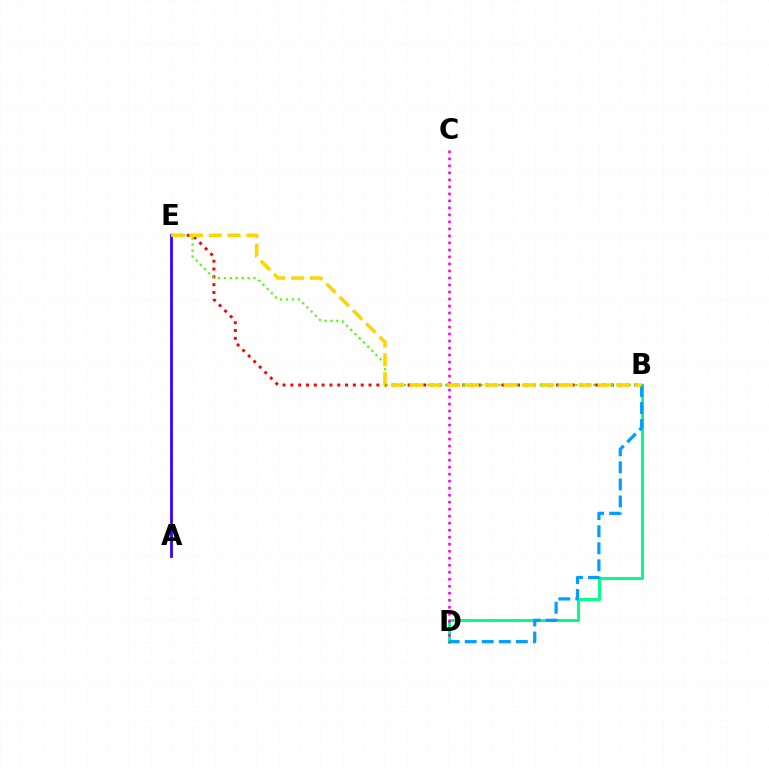{('B', 'D'): [{'color': '#00ff86', 'line_style': 'solid', 'thickness': 2.14}, {'color': '#009eff', 'line_style': 'dashed', 'thickness': 2.32}], ('B', 'E'): [{'color': '#ff0000', 'line_style': 'dotted', 'thickness': 2.12}, {'color': '#4fff00', 'line_style': 'dotted', 'thickness': 1.61}, {'color': '#ffd500', 'line_style': 'dashed', 'thickness': 2.55}], ('C', 'D'): [{'color': '#ff00ed', 'line_style': 'dotted', 'thickness': 1.9}], ('A', 'E'): [{'color': '#3700ff', 'line_style': 'solid', 'thickness': 2.01}]}